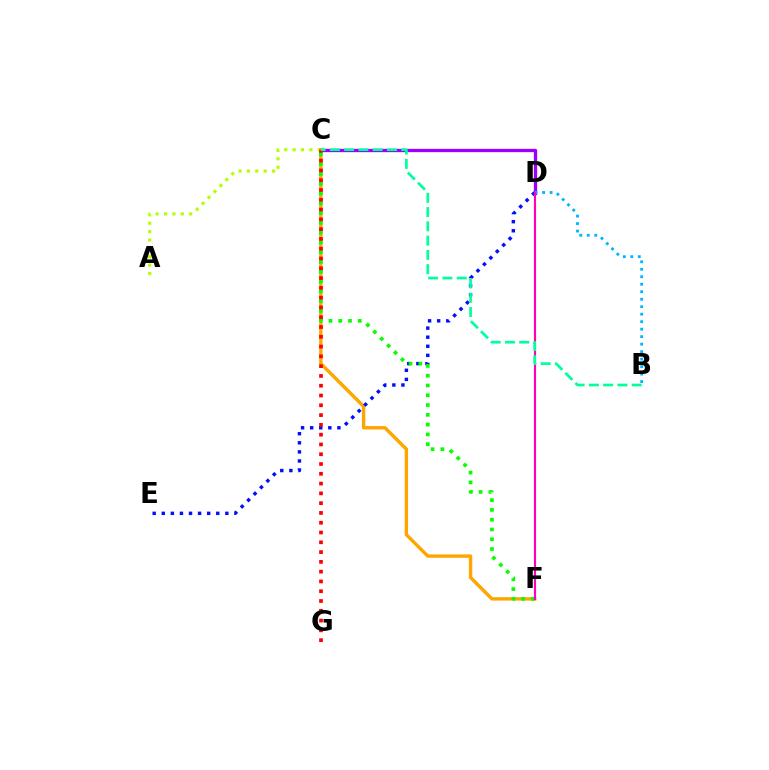{('A', 'C'): [{'color': '#b3ff00', 'line_style': 'dotted', 'thickness': 2.28}], ('C', 'D'): [{'color': '#9b00ff', 'line_style': 'solid', 'thickness': 2.39}], ('C', 'F'): [{'color': '#ffa500', 'line_style': 'solid', 'thickness': 2.44}, {'color': '#08ff00', 'line_style': 'dotted', 'thickness': 2.66}], ('D', 'E'): [{'color': '#0010ff', 'line_style': 'dotted', 'thickness': 2.47}], ('B', 'D'): [{'color': '#00b5ff', 'line_style': 'dotted', 'thickness': 2.03}], ('D', 'F'): [{'color': '#ff00bd', 'line_style': 'solid', 'thickness': 1.55}], ('C', 'G'): [{'color': '#ff0000', 'line_style': 'dotted', 'thickness': 2.66}], ('B', 'C'): [{'color': '#00ff9d', 'line_style': 'dashed', 'thickness': 1.94}]}